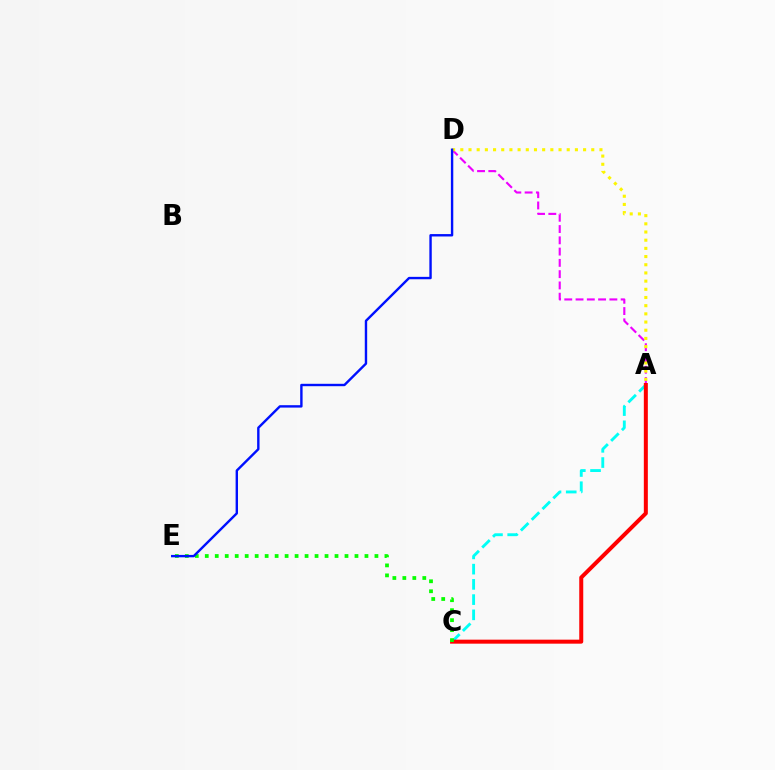{('A', 'C'): [{'color': '#00fff6', 'line_style': 'dashed', 'thickness': 2.07}, {'color': '#ff0000', 'line_style': 'solid', 'thickness': 2.88}], ('A', 'D'): [{'color': '#ee00ff', 'line_style': 'dashed', 'thickness': 1.53}, {'color': '#fcf500', 'line_style': 'dotted', 'thickness': 2.22}], ('C', 'E'): [{'color': '#08ff00', 'line_style': 'dotted', 'thickness': 2.71}], ('D', 'E'): [{'color': '#0010ff', 'line_style': 'solid', 'thickness': 1.73}]}